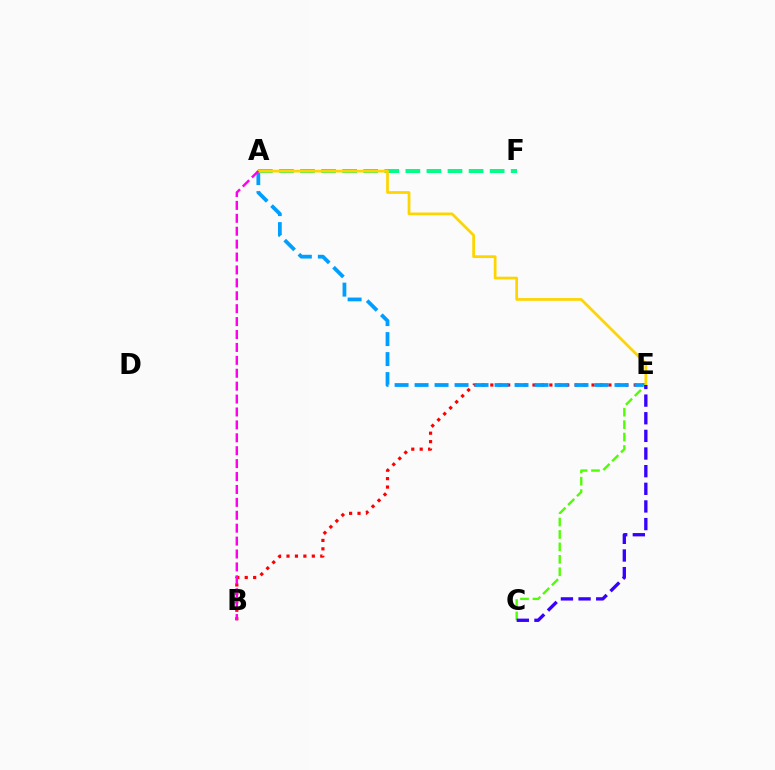{('B', 'E'): [{'color': '#ff0000', 'line_style': 'dotted', 'thickness': 2.29}], ('A', 'E'): [{'color': '#009eff', 'line_style': 'dashed', 'thickness': 2.72}, {'color': '#ffd500', 'line_style': 'solid', 'thickness': 1.98}], ('A', 'F'): [{'color': '#00ff86', 'line_style': 'dashed', 'thickness': 2.86}], ('A', 'B'): [{'color': '#ff00ed', 'line_style': 'dashed', 'thickness': 1.75}], ('C', 'E'): [{'color': '#4fff00', 'line_style': 'dashed', 'thickness': 1.69}, {'color': '#3700ff', 'line_style': 'dashed', 'thickness': 2.4}]}